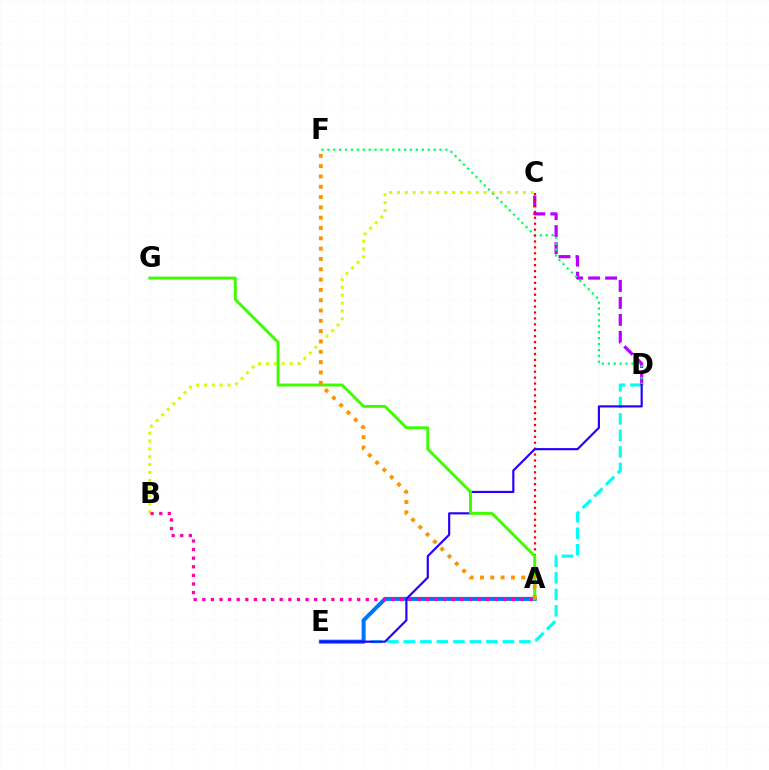{('B', 'C'): [{'color': '#d1ff00', 'line_style': 'dotted', 'thickness': 2.14}], ('D', 'E'): [{'color': '#00fff6', 'line_style': 'dashed', 'thickness': 2.24}, {'color': '#2500ff', 'line_style': 'solid', 'thickness': 1.56}], ('C', 'D'): [{'color': '#b900ff', 'line_style': 'dashed', 'thickness': 2.31}], ('D', 'F'): [{'color': '#00ff5c', 'line_style': 'dotted', 'thickness': 1.6}], ('A', 'C'): [{'color': '#ff0000', 'line_style': 'dotted', 'thickness': 1.61}], ('A', 'E'): [{'color': '#0074ff', 'line_style': 'solid', 'thickness': 2.88}], ('A', 'G'): [{'color': '#3dff00', 'line_style': 'solid', 'thickness': 2.1}], ('A', 'F'): [{'color': '#ff9400', 'line_style': 'dotted', 'thickness': 2.8}], ('A', 'B'): [{'color': '#ff00ac', 'line_style': 'dotted', 'thickness': 2.34}]}